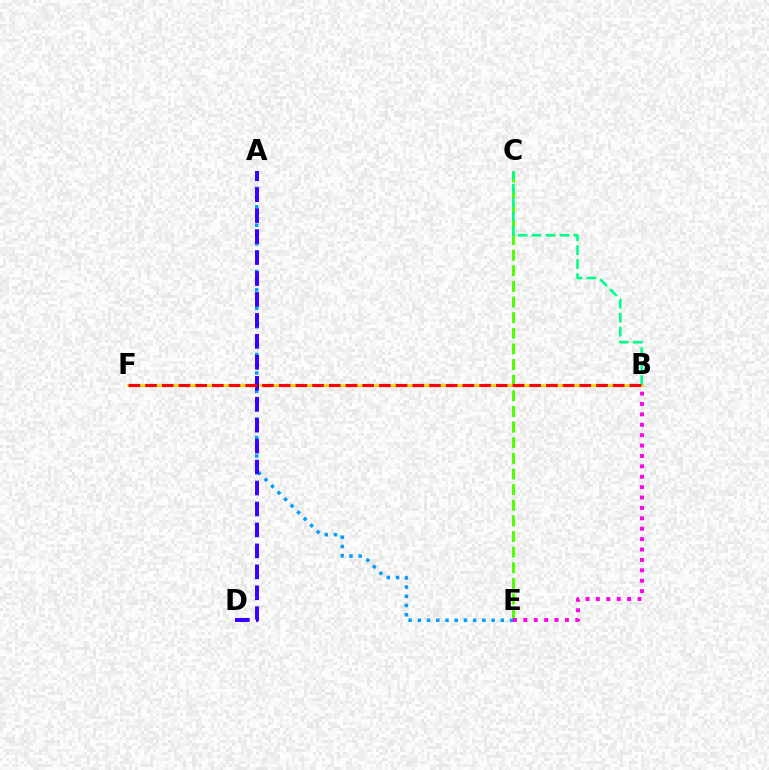{('C', 'E'): [{'color': '#4fff00', 'line_style': 'dashed', 'thickness': 2.12}], ('A', 'E'): [{'color': '#009eff', 'line_style': 'dotted', 'thickness': 2.51}], ('B', 'F'): [{'color': '#ffd500', 'line_style': 'solid', 'thickness': 1.97}, {'color': '#ff0000', 'line_style': 'dashed', 'thickness': 2.27}], ('B', 'E'): [{'color': '#ff00ed', 'line_style': 'dotted', 'thickness': 2.82}], ('A', 'D'): [{'color': '#3700ff', 'line_style': 'dashed', 'thickness': 2.85}], ('B', 'C'): [{'color': '#00ff86', 'line_style': 'dashed', 'thickness': 1.9}]}